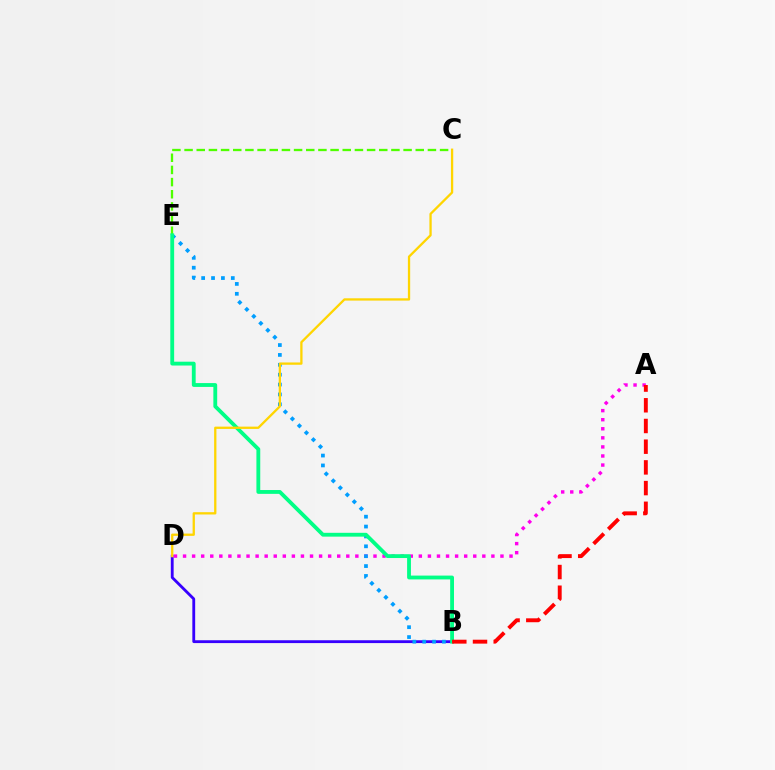{('C', 'E'): [{'color': '#4fff00', 'line_style': 'dashed', 'thickness': 1.65}], ('B', 'D'): [{'color': '#3700ff', 'line_style': 'solid', 'thickness': 2.04}], ('A', 'D'): [{'color': '#ff00ed', 'line_style': 'dotted', 'thickness': 2.46}], ('B', 'E'): [{'color': '#009eff', 'line_style': 'dotted', 'thickness': 2.68}, {'color': '#00ff86', 'line_style': 'solid', 'thickness': 2.76}], ('C', 'D'): [{'color': '#ffd500', 'line_style': 'solid', 'thickness': 1.65}], ('A', 'B'): [{'color': '#ff0000', 'line_style': 'dashed', 'thickness': 2.81}]}